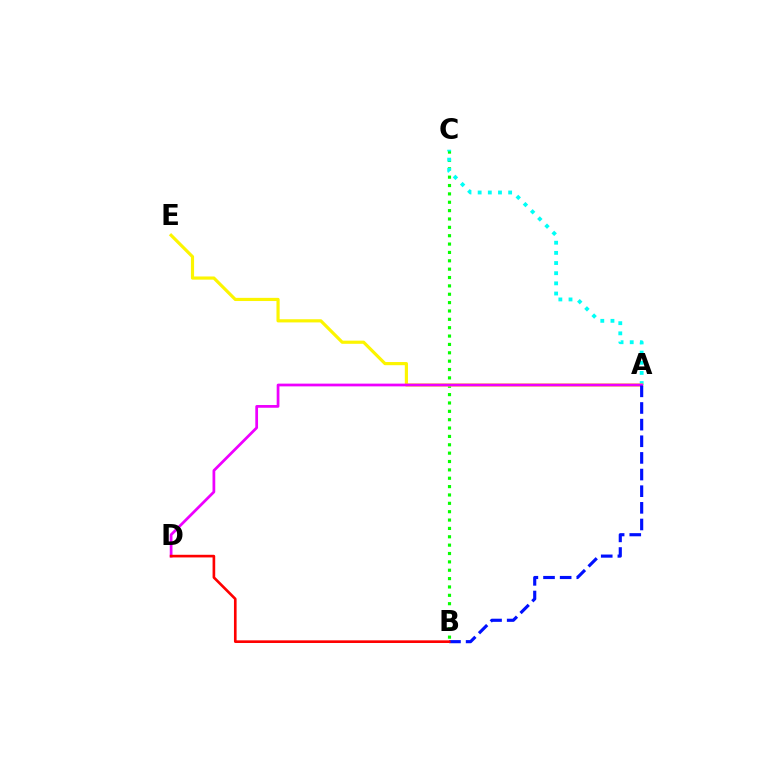{('B', 'C'): [{'color': '#08ff00', 'line_style': 'dotted', 'thickness': 2.27}], ('A', 'C'): [{'color': '#00fff6', 'line_style': 'dotted', 'thickness': 2.76}], ('A', 'E'): [{'color': '#fcf500', 'line_style': 'solid', 'thickness': 2.28}], ('A', 'D'): [{'color': '#ee00ff', 'line_style': 'solid', 'thickness': 1.97}], ('A', 'B'): [{'color': '#0010ff', 'line_style': 'dashed', 'thickness': 2.26}], ('B', 'D'): [{'color': '#ff0000', 'line_style': 'solid', 'thickness': 1.9}]}